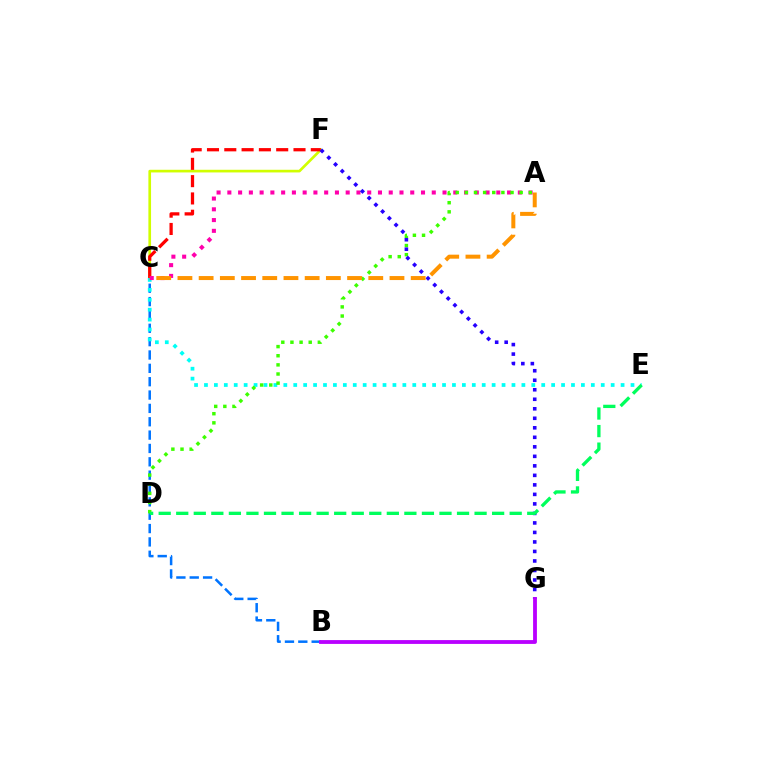{('C', 'F'): [{'color': '#d1ff00', 'line_style': 'solid', 'thickness': 1.92}, {'color': '#ff0000', 'line_style': 'dashed', 'thickness': 2.35}], ('B', 'C'): [{'color': '#0074ff', 'line_style': 'dashed', 'thickness': 1.81}], ('C', 'E'): [{'color': '#00fff6', 'line_style': 'dotted', 'thickness': 2.7}], ('A', 'C'): [{'color': '#ff00ac', 'line_style': 'dotted', 'thickness': 2.92}, {'color': '#ff9400', 'line_style': 'dashed', 'thickness': 2.88}], ('A', 'D'): [{'color': '#3dff00', 'line_style': 'dotted', 'thickness': 2.48}], ('F', 'G'): [{'color': '#2500ff', 'line_style': 'dotted', 'thickness': 2.58}], ('B', 'G'): [{'color': '#b900ff', 'line_style': 'solid', 'thickness': 2.75}], ('D', 'E'): [{'color': '#00ff5c', 'line_style': 'dashed', 'thickness': 2.38}]}